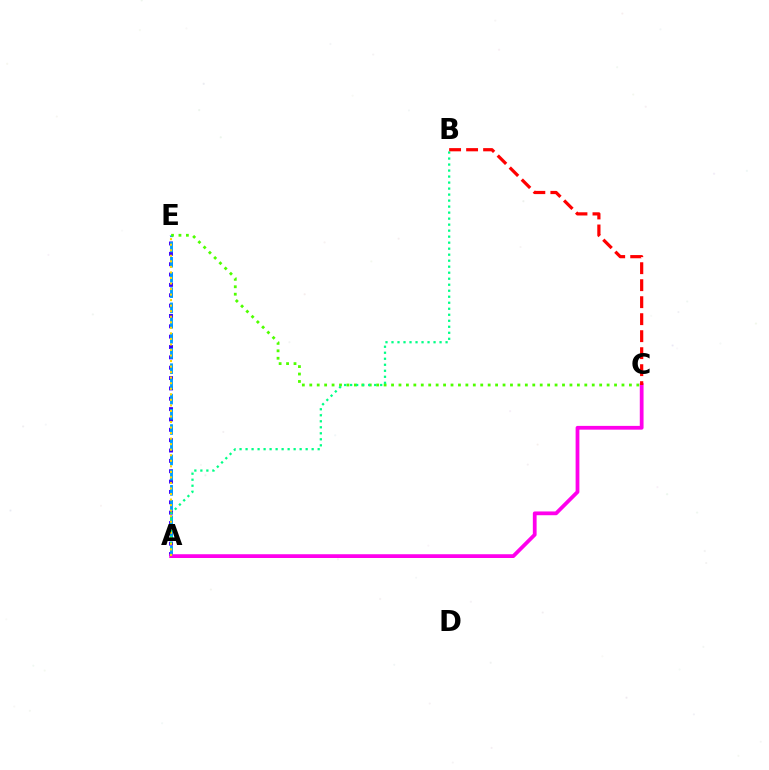{('A', 'E'): [{'color': '#3700ff', 'line_style': 'dotted', 'thickness': 2.81}, {'color': '#009eff', 'line_style': 'dashed', 'thickness': 2.07}, {'color': '#ffd500', 'line_style': 'dotted', 'thickness': 1.51}], ('C', 'E'): [{'color': '#4fff00', 'line_style': 'dotted', 'thickness': 2.02}], ('A', 'C'): [{'color': '#ff00ed', 'line_style': 'solid', 'thickness': 2.71}], ('A', 'B'): [{'color': '#00ff86', 'line_style': 'dotted', 'thickness': 1.63}], ('B', 'C'): [{'color': '#ff0000', 'line_style': 'dashed', 'thickness': 2.31}]}